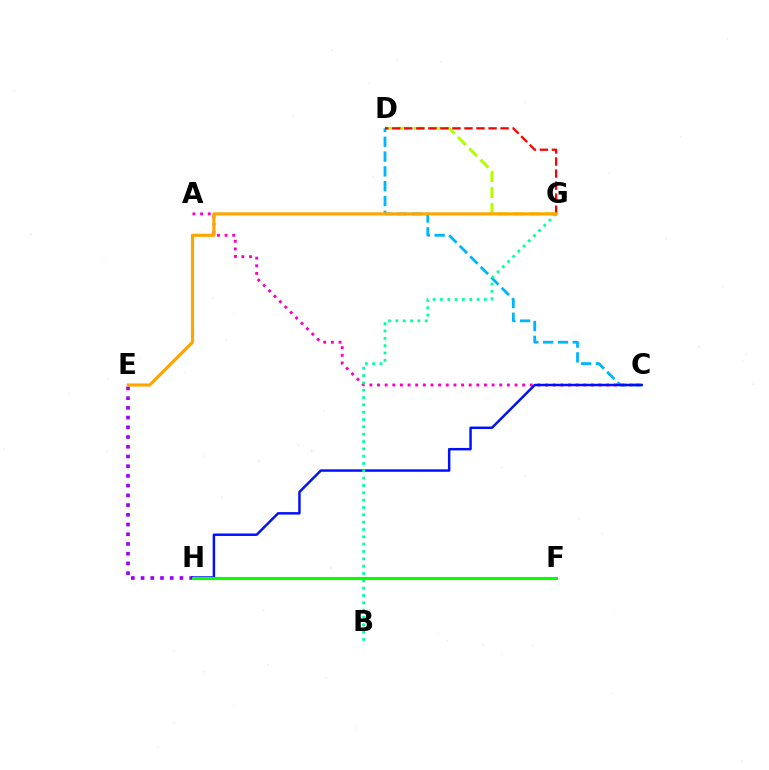{('A', 'C'): [{'color': '#ff00bd', 'line_style': 'dotted', 'thickness': 2.08}], ('D', 'G'): [{'color': '#b3ff00', 'line_style': 'dashed', 'thickness': 2.17}, {'color': '#ff0000', 'line_style': 'dashed', 'thickness': 1.63}], ('E', 'H'): [{'color': '#9b00ff', 'line_style': 'dotted', 'thickness': 2.64}], ('C', 'D'): [{'color': '#00b5ff', 'line_style': 'dashed', 'thickness': 2.01}], ('C', 'H'): [{'color': '#0010ff', 'line_style': 'solid', 'thickness': 1.78}], ('B', 'G'): [{'color': '#00ff9d', 'line_style': 'dotted', 'thickness': 1.99}], ('F', 'H'): [{'color': '#08ff00', 'line_style': 'solid', 'thickness': 2.23}], ('E', 'G'): [{'color': '#ffa500', 'line_style': 'solid', 'thickness': 2.26}]}